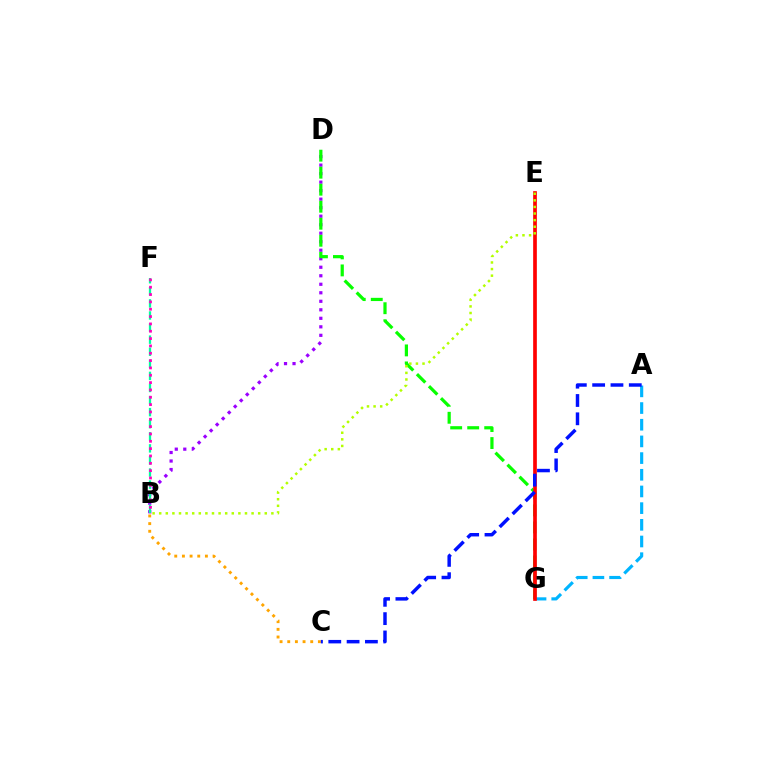{('B', 'D'): [{'color': '#9b00ff', 'line_style': 'dotted', 'thickness': 2.31}], ('B', 'F'): [{'color': '#00ff9d', 'line_style': 'dashed', 'thickness': 1.64}, {'color': '#ff00bd', 'line_style': 'dotted', 'thickness': 1.99}], ('D', 'G'): [{'color': '#08ff00', 'line_style': 'dashed', 'thickness': 2.31}], ('A', 'G'): [{'color': '#00b5ff', 'line_style': 'dashed', 'thickness': 2.27}], ('B', 'C'): [{'color': '#ffa500', 'line_style': 'dotted', 'thickness': 2.08}], ('E', 'G'): [{'color': '#ff0000', 'line_style': 'solid', 'thickness': 2.65}], ('A', 'C'): [{'color': '#0010ff', 'line_style': 'dashed', 'thickness': 2.49}], ('B', 'E'): [{'color': '#b3ff00', 'line_style': 'dotted', 'thickness': 1.79}]}